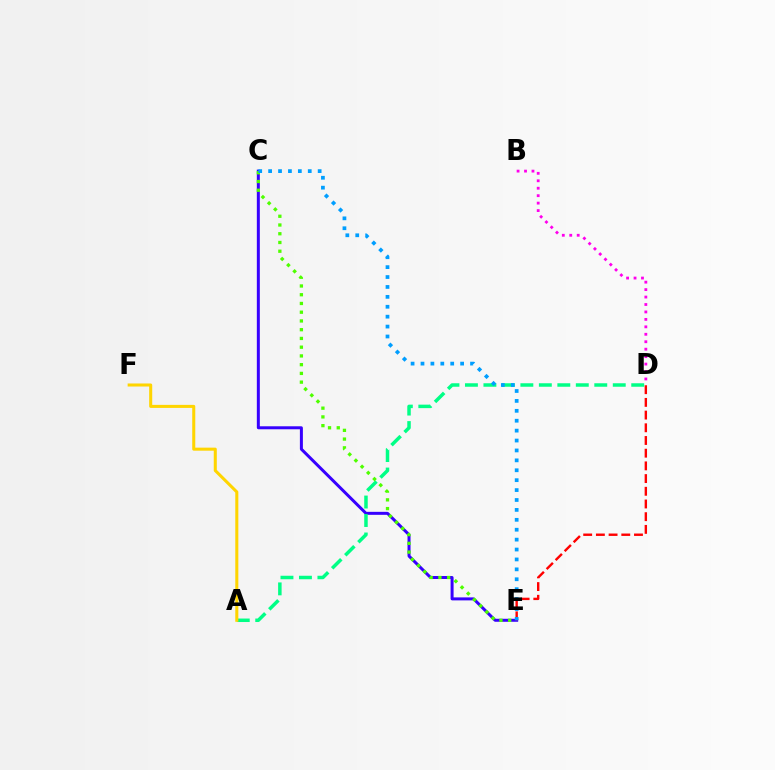{('B', 'D'): [{'color': '#ff00ed', 'line_style': 'dotted', 'thickness': 2.02}], ('C', 'E'): [{'color': '#3700ff', 'line_style': 'solid', 'thickness': 2.16}, {'color': '#4fff00', 'line_style': 'dotted', 'thickness': 2.38}, {'color': '#009eff', 'line_style': 'dotted', 'thickness': 2.69}], ('D', 'E'): [{'color': '#ff0000', 'line_style': 'dashed', 'thickness': 1.73}], ('A', 'D'): [{'color': '#00ff86', 'line_style': 'dashed', 'thickness': 2.51}], ('A', 'F'): [{'color': '#ffd500', 'line_style': 'solid', 'thickness': 2.19}]}